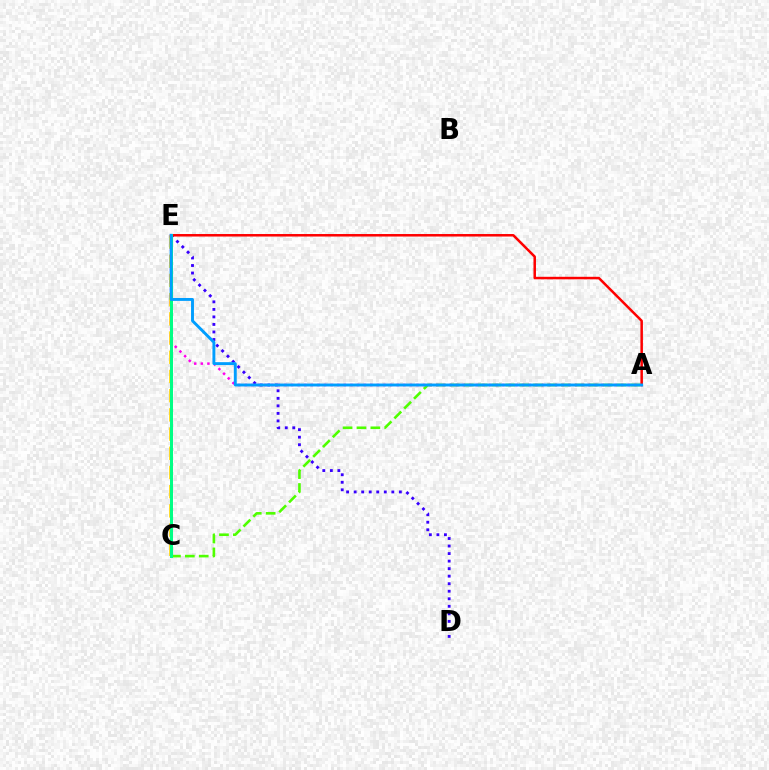{('C', 'E'): [{'color': '#ffd500', 'line_style': 'dashed', 'thickness': 2.61}, {'color': '#00ff86', 'line_style': 'solid', 'thickness': 2.15}], ('D', 'E'): [{'color': '#3700ff', 'line_style': 'dotted', 'thickness': 2.05}], ('A', 'C'): [{'color': '#4fff00', 'line_style': 'dashed', 'thickness': 1.89}], ('A', 'E'): [{'color': '#ff00ed', 'line_style': 'dotted', 'thickness': 1.79}, {'color': '#ff0000', 'line_style': 'solid', 'thickness': 1.81}, {'color': '#009eff', 'line_style': 'solid', 'thickness': 2.09}]}